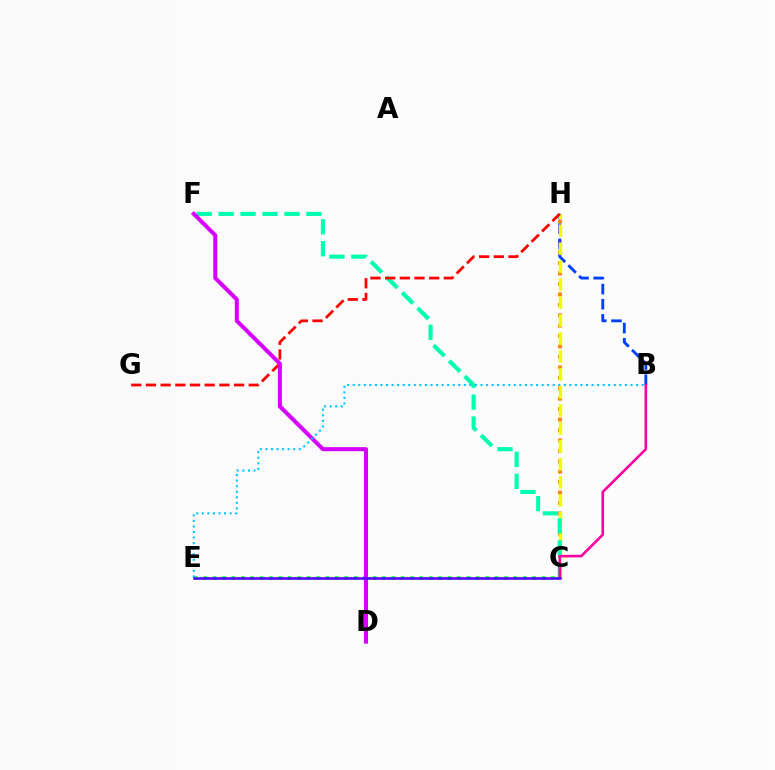{('C', 'E'): [{'color': '#66ff00', 'line_style': 'dotted', 'thickness': 1.7}, {'color': '#00ff27', 'line_style': 'dotted', 'thickness': 2.55}, {'color': '#4f00ff', 'line_style': 'solid', 'thickness': 1.83}], ('C', 'H'): [{'color': '#ff8800', 'line_style': 'dotted', 'thickness': 2.83}, {'color': '#eeff00', 'line_style': 'dashed', 'thickness': 2.44}], ('B', 'H'): [{'color': '#003fff', 'line_style': 'dashed', 'thickness': 2.06}], ('C', 'F'): [{'color': '#00ffaf', 'line_style': 'dashed', 'thickness': 2.98}], ('G', 'H'): [{'color': '#ff0000', 'line_style': 'dashed', 'thickness': 2.0}], ('B', 'C'): [{'color': '#ff00a0', 'line_style': 'solid', 'thickness': 1.88}], ('D', 'F'): [{'color': '#d600ff', 'line_style': 'solid', 'thickness': 2.9}], ('B', 'E'): [{'color': '#00c7ff', 'line_style': 'dotted', 'thickness': 1.51}]}